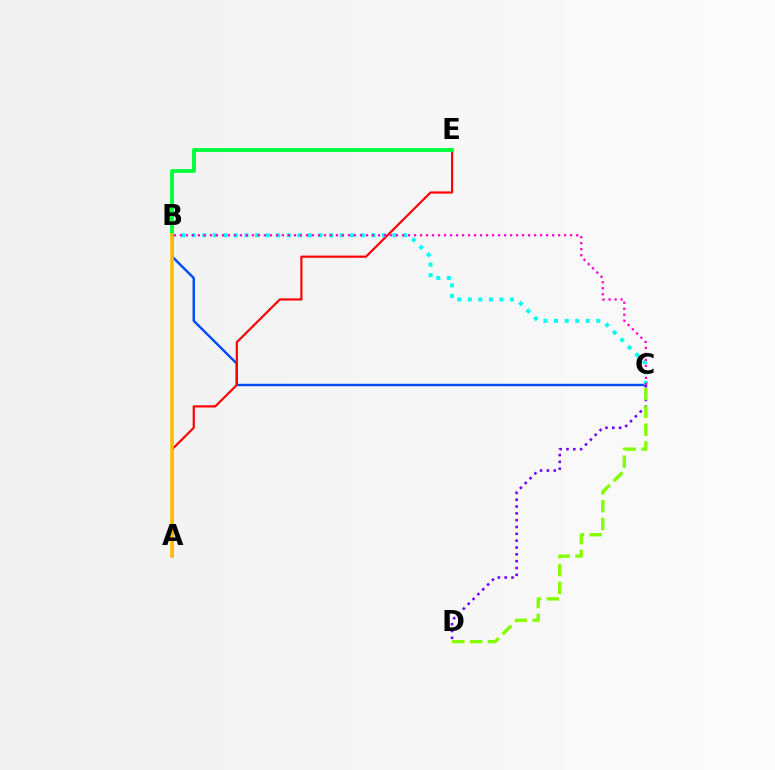{('B', 'C'): [{'color': '#004bff', 'line_style': 'solid', 'thickness': 1.74}, {'color': '#00fff6', 'line_style': 'dotted', 'thickness': 2.87}, {'color': '#ff00cf', 'line_style': 'dotted', 'thickness': 1.63}], ('A', 'E'): [{'color': '#ff0000', 'line_style': 'solid', 'thickness': 1.57}], ('B', 'E'): [{'color': '#00ff39', 'line_style': 'solid', 'thickness': 2.76}], ('C', 'D'): [{'color': '#7200ff', 'line_style': 'dotted', 'thickness': 1.86}, {'color': '#84ff00', 'line_style': 'dashed', 'thickness': 2.42}], ('A', 'B'): [{'color': '#ffbd00', 'line_style': 'solid', 'thickness': 2.56}]}